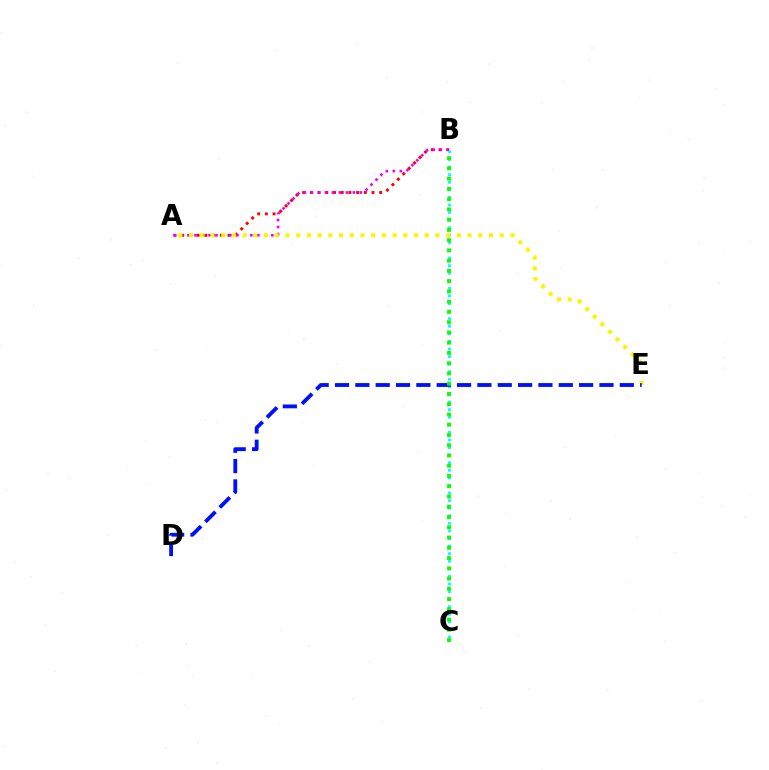{('A', 'B'): [{'color': '#ff0000', 'line_style': 'dotted', 'thickness': 2.09}, {'color': '#ee00ff', 'line_style': 'dotted', 'thickness': 1.9}], ('B', 'C'): [{'color': '#00fff6', 'line_style': 'dotted', 'thickness': 2.06}, {'color': '#08ff00', 'line_style': 'dotted', 'thickness': 2.79}], ('A', 'E'): [{'color': '#fcf500', 'line_style': 'dotted', 'thickness': 2.91}], ('D', 'E'): [{'color': '#0010ff', 'line_style': 'dashed', 'thickness': 2.76}]}